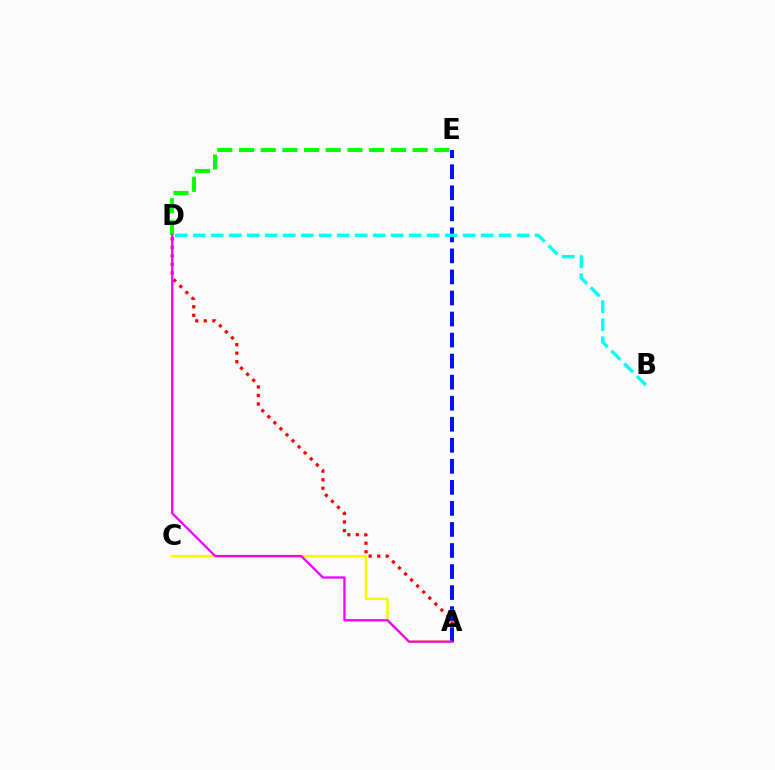{('A', 'C'): [{'color': '#fcf500', 'line_style': 'solid', 'thickness': 1.78}], ('A', 'D'): [{'color': '#ff0000', 'line_style': 'dotted', 'thickness': 2.32}, {'color': '#ee00ff', 'line_style': 'solid', 'thickness': 1.64}], ('D', 'E'): [{'color': '#08ff00', 'line_style': 'dashed', 'thickness': 2.95}], ('A', 'E'): [{'color': '#0010ff', 'line_style': 'dashed', 'thickness': 2.86}], ('B', 'D'): [{'color': '#00fff6', 'line_style': 'dashed', 'thickness': 2.44}]}